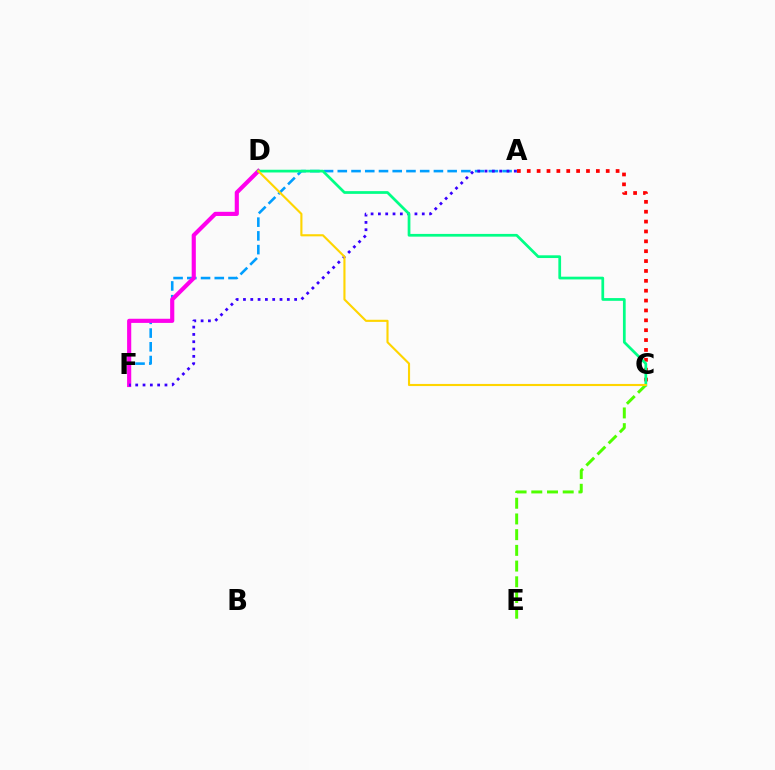{('A', 'F'): [{'color': '#009eff', 'line_style': 'dashed', 'thickness': 1.87}, {'color': '#3700ff', 'line_style': 'dotted', 'thickness': 1.99}], ('D', 'F'): [{'color': '#ff00ed', 'line_style': 'solid', 'thickness': 2.98}], ('A', 'C'): [{'color': '#ff0000', 'line_style': 'dotted', 'thickness': 2.68}], ('C', 'E'): [{'color': '#4fff00', 'line_style': 'dashed', 'thickness': 2.13}], ('C', 'D'): [{'color': '#00ff86', 'line_style': 'solid', 'thickness': 1.97}, {'color': '#ffd500', 'line_style': 'solid', 'thickness': 1.53}]}